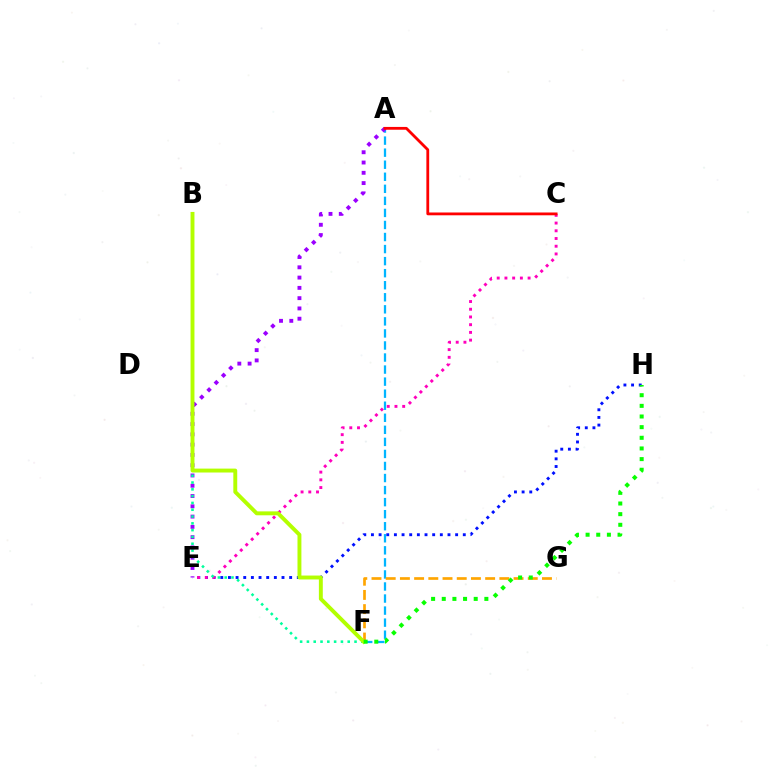{('A', 'F'): [{'color': '#00b5ff', 'line_style': 'dashed', 'thickness': 1.64}], ('F', 'G'): [{'color': '#ffa500', 'line_style': 'dashed', 'thickness': 1.93}], ('E', 'H'): [{'color': '#0010ff', 'line_style': 'dotted', 'thickness': 2.08}], ('A', 'E'): [{'color': '#9b00ff', 'line_style': 'dotted', 'thickness': 2.79}], ('C', 'E'): [{'color': '#ff00bd', 'line_style': 'dotted', 'thickness': 2.1}], ('A', 'C'): [{'color': '#ff0000', 'line_style': 'solid', 'thickness': 2.02}], ('B', 'F'): [{'color': '#00ff9d', 'line_style': 'dotted', 'thickness': 1.85}, {'color': '#b3ff00', 'line_style': 'solid', 'thickness': 2.81}], ('F', 'H'): [{'color': '#08ff00', 'line_style': 'dotted', 'thickness': 2.89}]}